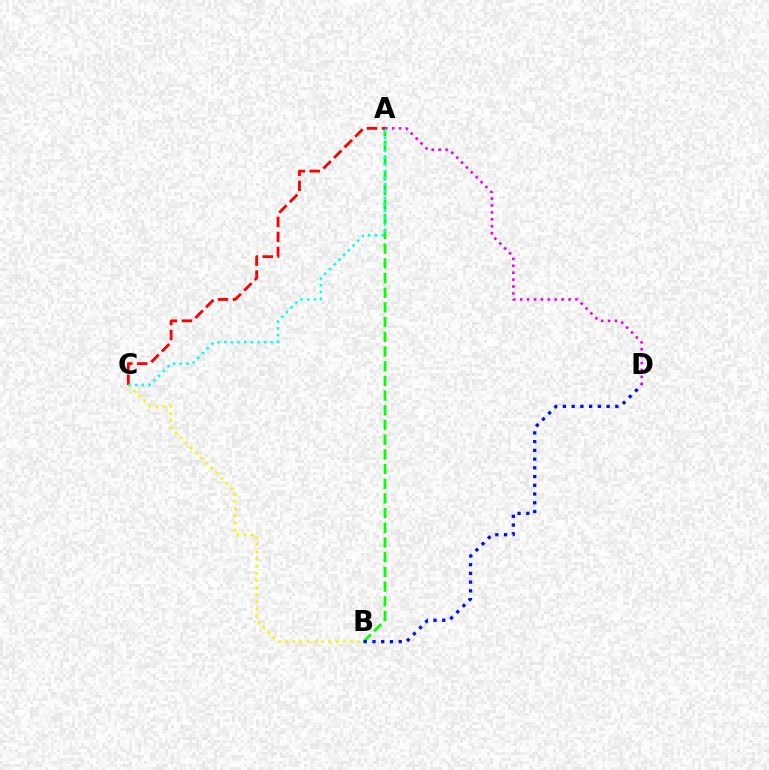{('A', 'D'): [{'color': '#ee00ff', 'line_style': 'dotted', 'thickness': 1.88}], ('B', 'C'): [{'color': '#fcf500', 'line_style': 'dotted', 'thickness': 1.95}], ('A', 'B'): [{'color': '#08ff00', 'line_style': 'dashed', 'thickness': 2.0}], ('A', 'C'): [{'color': '#ff0000', 'line_style': 'dashed', 'thickness': 2.04}, {'color': '#00fff6', 'line_style': 'dotted', 'thickness': 1.81}], ('B', 'D'): [{'color': '#0010ff', 'line_style': 'dotted', 'thickness': 2.37}]}